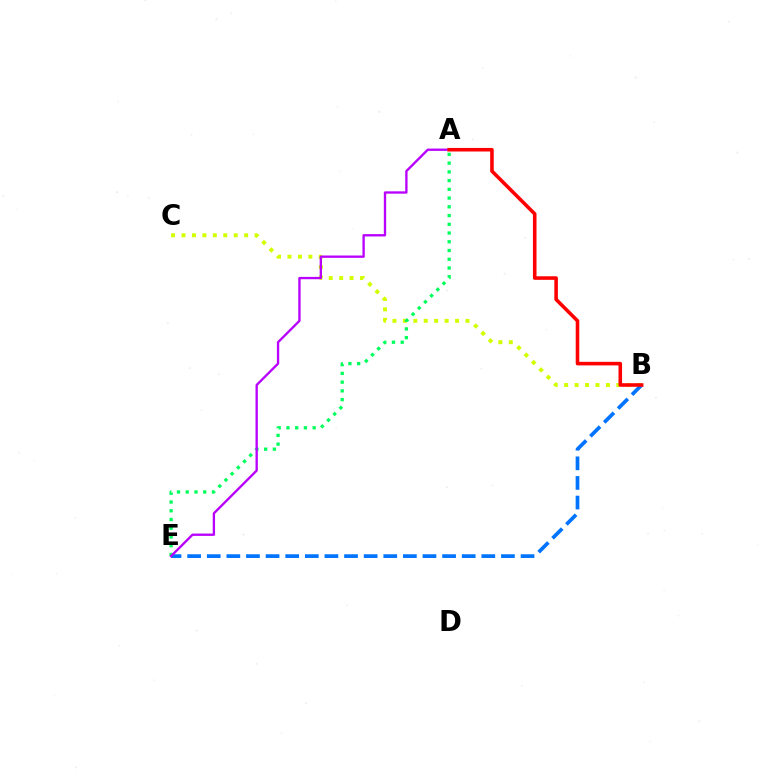{('B', 'C'): [{'color': '#d1ff00', 'line_style': 'dotted', 'thickness': 2.84}], ('B', 'E'): [{'color': '#0074ff', 'line_style': 'dashed', 'thickness': 2.66}], ('A', 'E'): [{'color': '#00ff5c', 'line_style': 'dotted', 'thickness': 2.37}, {'color': '#b900ff', 'line_style': 'solid', 'thickness': 1.68}], ('A', 'B'): [{'color': '#ff0000', 'line_style': 'solid', 'thickness': 2.57}]}